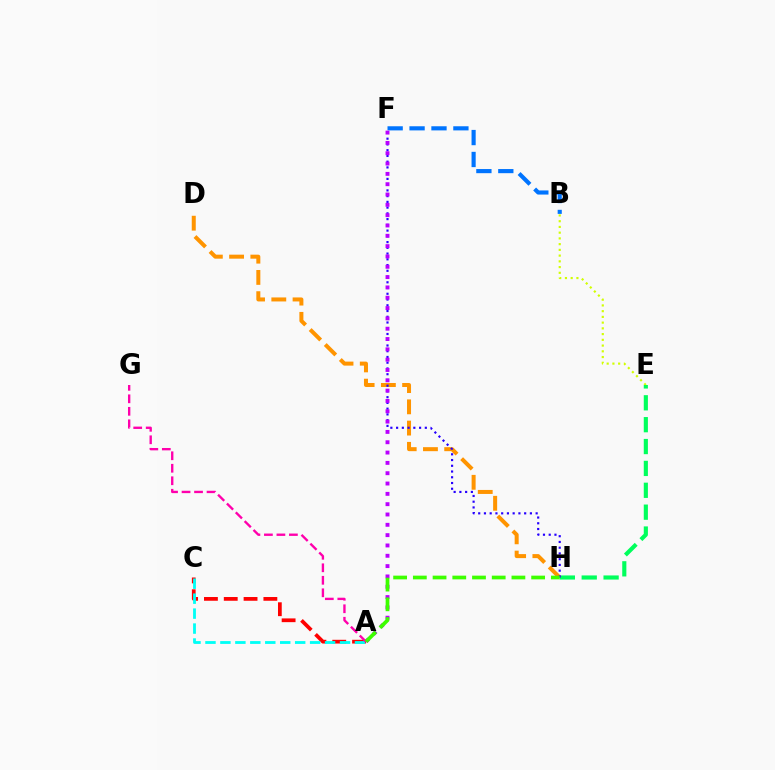{('A', 'C'): [{'color': '#ff0000', 'line_style': 'dashed', 'thickness': 2.69}, {'color': '#00fff6', 'line_style': 'dashed', 'thickness': 2.03}], ('B', 'F'): [{'color': '#0074ff', 'line_style': 'dashed', 'thickness': 2.98}], ('B', 'E'): [{'color': '#d1ff00', 'line_style': 'dotted', 'thickness': 1.56}], ('E', 'H'): [{'color': '#00ff5c', 'line_style': 'dashed', 'thickness': 2.97}], ('D', 'H'): [{'color': '#ff9400', 'line_style': 'dashed', 'thickness': 2.89}], ('A', 'G'): [{'color': '#ff00ac', 'line_style': 'dashed', 'thickness': 1.7}], ('F', 'H'): [{'color': '#2500ff', 'line_style': 'dotted', 'thickness': 1.56}], ('A', 'F'): [{'color': '#b900ff', 'line_style': 'dotted', 'thickness': 2.8}], ('A', 'H'): [{'color': '#3dff00', 'line_style': 'dashed', 'thickness': 2.68}]}